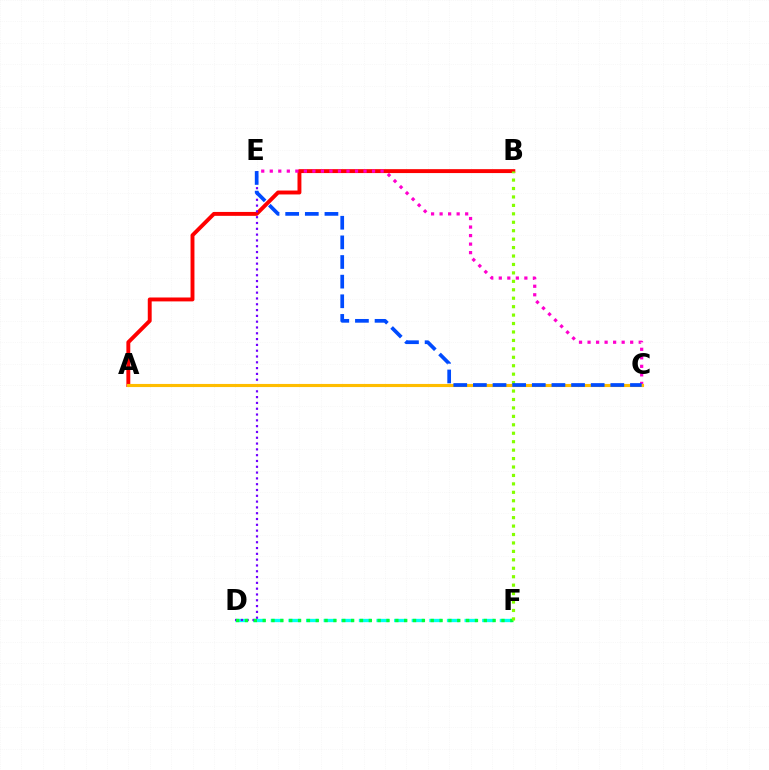{('A', 'B'): [{'color': '#ff0000', 'line_style': 'solid', 'thickness': 2.81}], ('D', 'F'): [{'color': '#00fff6', 'line_style': 'dashed', 'thickness': 2.39}, {'color': '#00ff39', 'line_style': 'dotted', 'thickness': 2.4}], ('D', 'E'): [{'color': '#7200ff', 'line_style': 'dotted', 'thickness': 1.58}], ('C', 'E'): [{'color': '#ff00cf', 'line_style': 'dotted', 'thickness': 2.32}, {'color': '#004bff', 'line_style': 'dashed', 'thickness': 2.67}], ('A', 'C'): [{'color': '#ffbd00', 'line_style': 'solid', 'thickness': 2.24}], ('B', 'F'): [{'color': '#84ff00', 'line_style': 'dotted', 'thickness': 2.29}]}